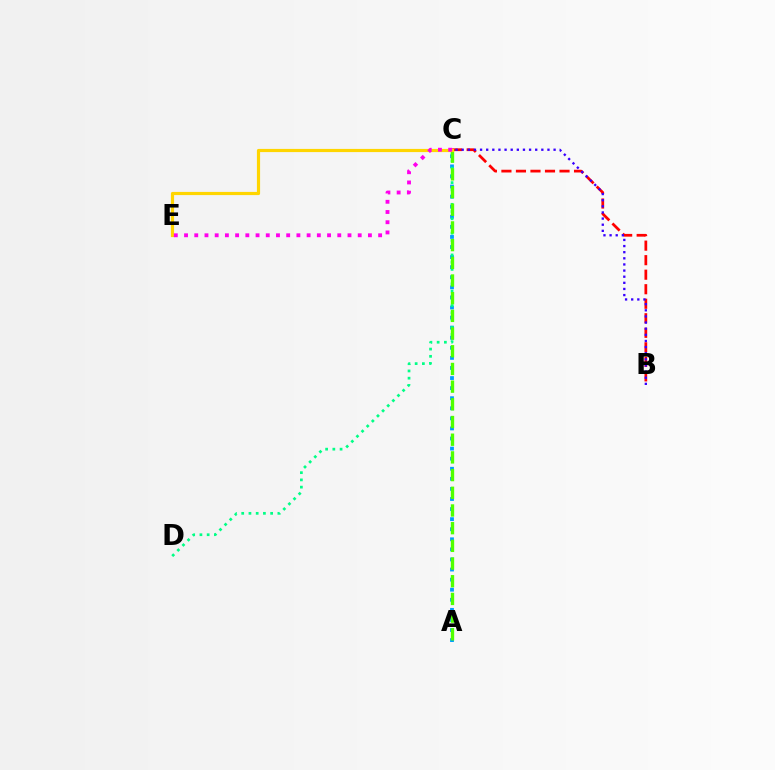{('B', 'C'): [{'color': '#ff0000', 'line_style': 'dashed', 'thickness': 1.97}, {'color': '#3700ff', 'line_style': 'dotted', 'thickness': 1.66}], ('A', 'C'): [{'color': '#009eff', 'line_style': 'dotted', 'thickness': 2.74}, {'color': '#4fff00', 'line_style': 'dashed', 'thickness': 2.4}], ('C', 'D'): [{'color': '#00ff86', 'line_style': 'dotted', 'thickness': 1.96}], ('C', 'E'): [{'color': '#ffd500', 'line_style': 'solid', 'thickness': 2.29}, {'color': '#ff00ed', 'line_style': 'dotted', 'thickness': 2.78}]}